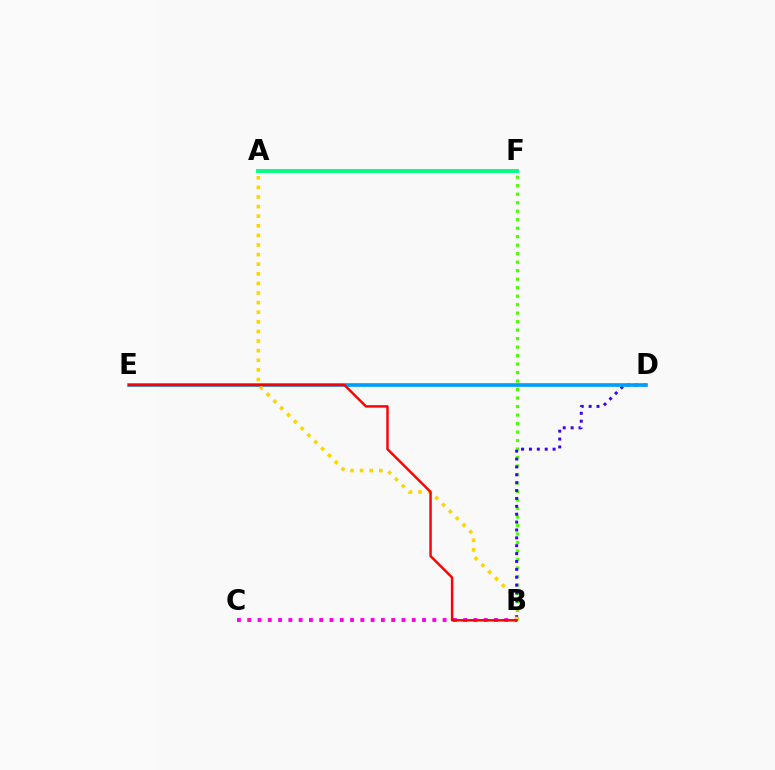{('B', 'F'): [{'color': '#4fff00', 'line_style': 'dotted', 'thickness': 2.31}], ('B', 'D'): [{'color': '#3700ff', 'line_style': 'dotted', 'thickness': 2.14}], ('D', 'E'): [{'color': '#009eff', 'line_style': 'solid', 'thickness': 2.63}], ('B', 'C'): [{'color': '#ff00ed', 'line_style': 'dotted', 'thickness': 2.79}], ('A', 'B'): [{'color': '#ffd500', 'line_style': 'dotted', 'thickness': 2.61}], ('B', 'E'): [{'color': '#ff0000', 'line_style': 'solid', 'thickness': 1.75}], ('A', 'F'): [{'color': '#00ff86', 'line_style': 'solid', 'thickness': 2.8}]}